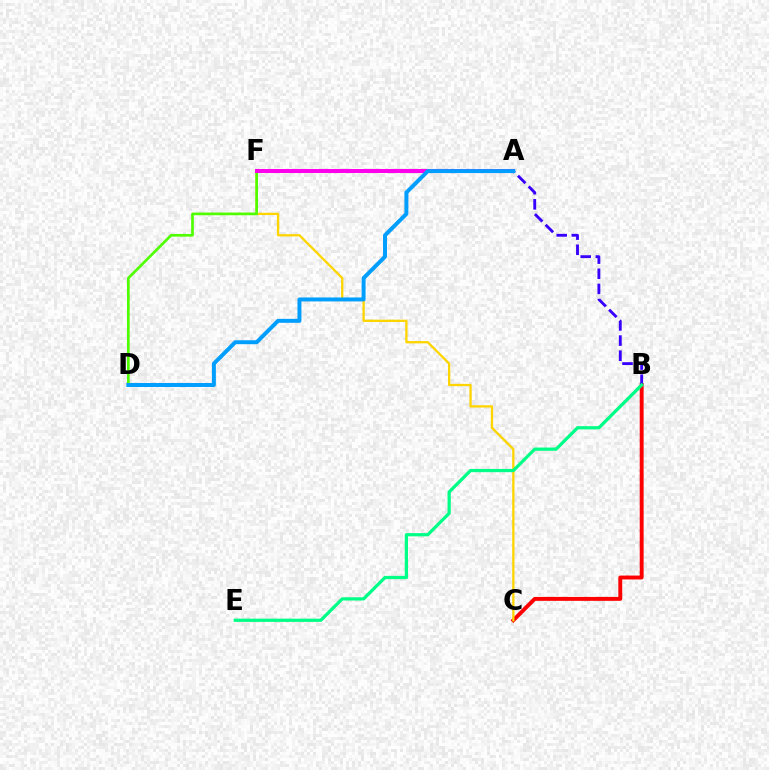{('B', 'C'): [{'color': '#ff0000', 'line_style': 'solid', 'thickness': 2.81}], ('C', 'F'): [{'color': '#ffd500', 'line_style': 'solid', 'thickness': 1.65}], ('D', 'F'): [{'color': '#4fff00', 'line_style': 'solid', 'thickness': 1.94}], ('A', 'B'): [{'color': '#3700ff', 'line_style': 'dashed', 'thickness': 2.06}], ('A', 'F'): [{'color': '#ff00ed', 'line_style': 'solid', 'thickness': 2.91}], ('B', 'E'): [{'color': '#00ff86', 'line_style': 'solid', 'thickness': 2.33}], ('A', 'D'): [{'color': '#009eff', 'line_style': 'solid', 'thickness': 2.85}]}